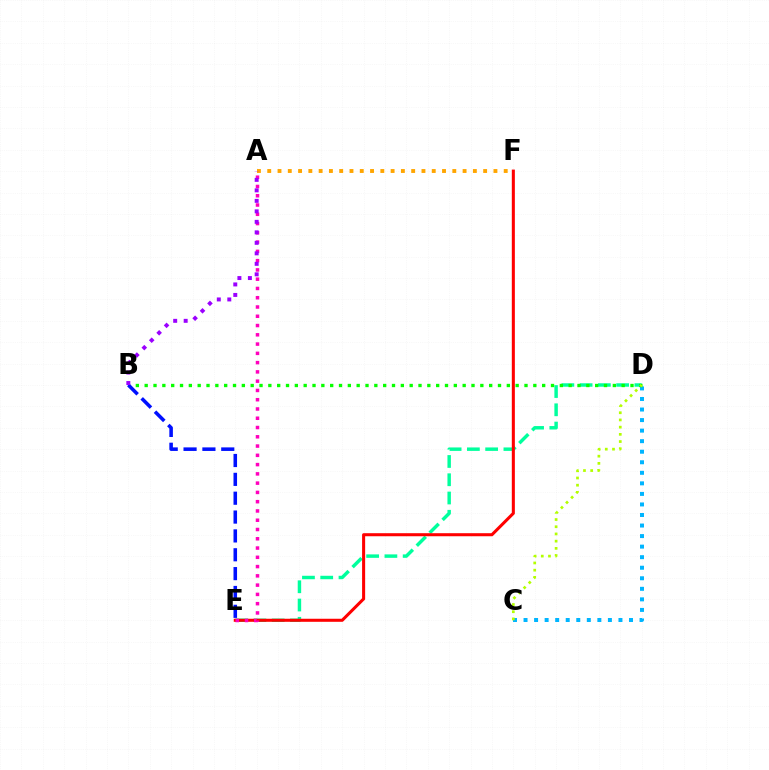{('D', 'E'): [{'color': '#00ff9d', 'line_style': 'dashed', 'thickness': 2.48}], ('E', 'F'): [{'color': '#ff0000', 'line_style': 'solid', 'thickness': 2.2}], ('A', 'E'): [{'color': '#ff00bd', 'line_style': 'dotted', 'thickness': 2.52}], ('A', 'F'): [{'color': '#ffa500', 'line_style': 'dotted', 'thickness': 2.79}], ('C', 'D'): [{'color': '#00b5ff', 'line_style': 'dotted', 'thickness': 2.87}, {'color': '#b3ff00', 'line_style': 'dotted', 'thickness': 1.96}], ('B', 'D'): [{'color': '#08ff00', 'line_style': 'dotted', 'thickness': 2.4}], ('B', 'E'): [{'color': '#0010ff', 'line_style': 'dashed', 'thickness': 2.56}], ('A', 'B'): [{'color': '#9b00ff', 'line_style': 'dotted', 'thickness': 2.85}]}